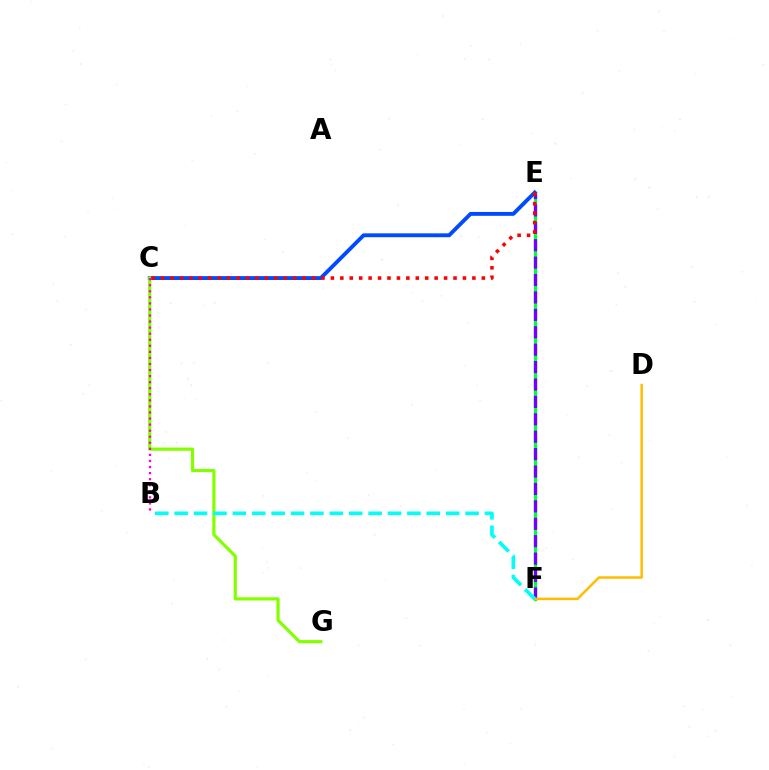{('E', 'F'): [{'color': '#00ff39', 'line_style': 'solid', 'thickness': 2.34}, {'color': '#7200ff', 'line_style': 'dashed', 'thickness': 2.37}], ('C', 'E'): [{'color': '#004bff', 'line_style': 'solid', 'thickness': 2.79}, {'color': '#ff0000', 'line_style': 'dotted', 'thickness': 2.56}], ('C', 'G'): [{'color': '#84ff00', 'line_style': 'solid', 'thickness': 2.31}], ('D', 'F'): [{'color': '#ffbd00', 'line_style': 'solid', 'thickness': 1.81}], ('B', 'F'): [{'color': '#00fff6', 'line_style': 'dashed', 'thickness': 2.63}], ('B', 'C'): [{'color': '#ff00cf', 'line_style': 'dotted', 'thickness': 1.65}]}